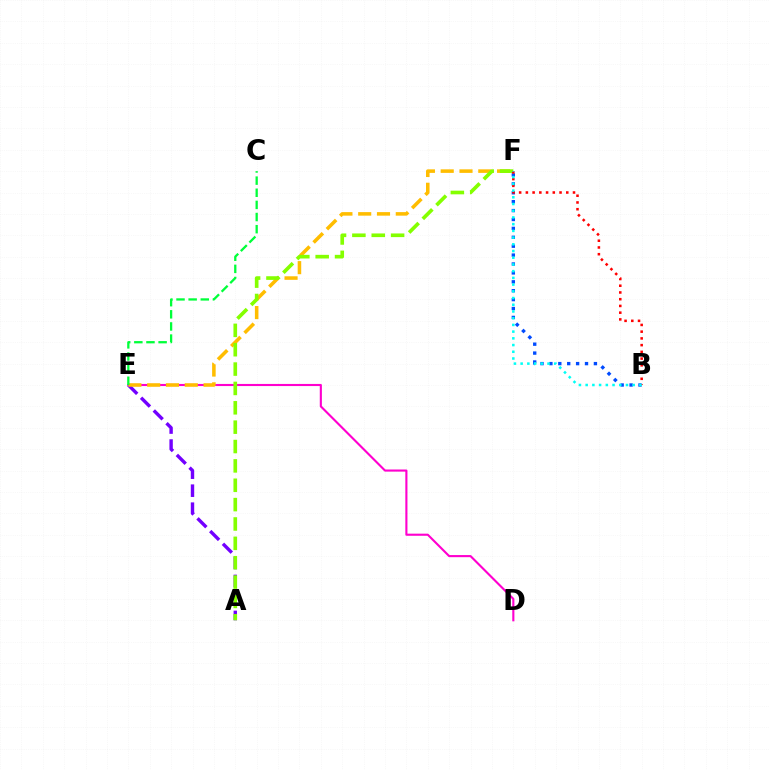{('D', 'E'): [{'color': '#ff00cf', 'line_style': 'solid', 'thickness': 1.53}], ('A', 'E'): [{'color': '#7200ff', 'line_style': 'dashed', 'thickness': 2.44}], ('E', 'F'): [{'color': '#ffbd00', 'line_style': 'dashed', 'thickness': 2.55}], ('C', 'E'): [{'color': '#00ff39', 'line_style': 'dashed', 'thickness': 1.65}], ('A', 'F'): [{'color': '#84ff00', 'line_style': 'dashed', 'thickness': 2.63}], ('B', 'F'): [{'color': '#004bff', 'line_style': 'dotted', 'thickness': 2.42}, {'color': '#ff0000', 'line_style': 'dotted', 'thickness': 1.83}, {'color': '#00fff6', 'line_style': 'dotted', 'thickness': 1.82}]}